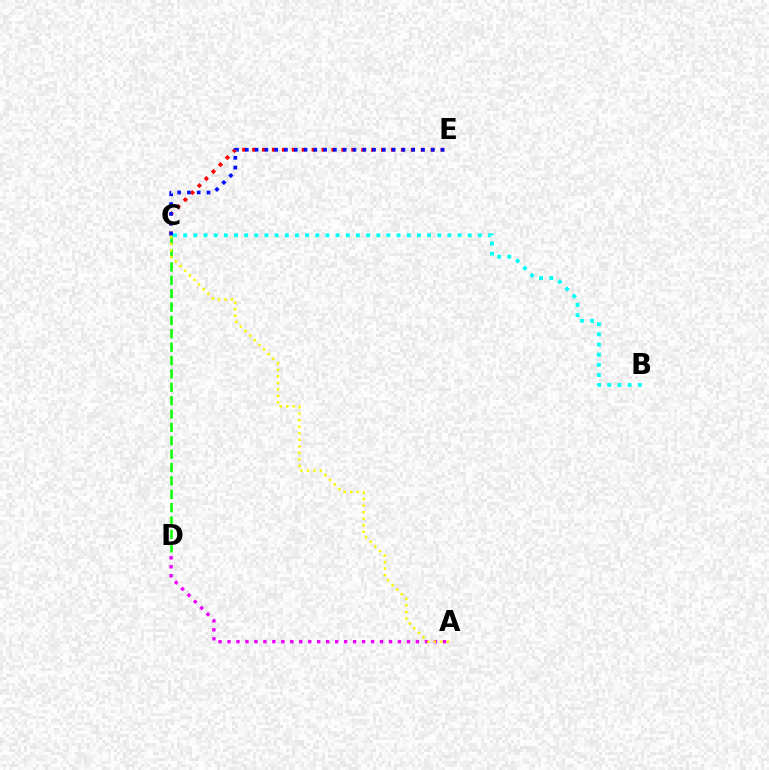{('A', 'D'): [{'color': '#ee00ff', 'line_style': 'dotted', 'thickness': 2.44}], ('C', 'E'): [{'color': '#ff0000', 'line_style': 'dotted', 'thickness': 2.69}, {'color': '#0010ff', 'line_style': 'dotted', 'thickness': 2.66}], ('B', 'C'): [{'color': '#00fff6', 'line_style': 'dotted', 'thickness': 2.76}], ('C', 'D'): [{'color': '#08ff00', 'line_style': 'dashed', 'thickness': 1.82}], ('A', 'C'): [{'color': '#fcf500', 'line_style': 'dotted', 'thickness': 1.77}]}